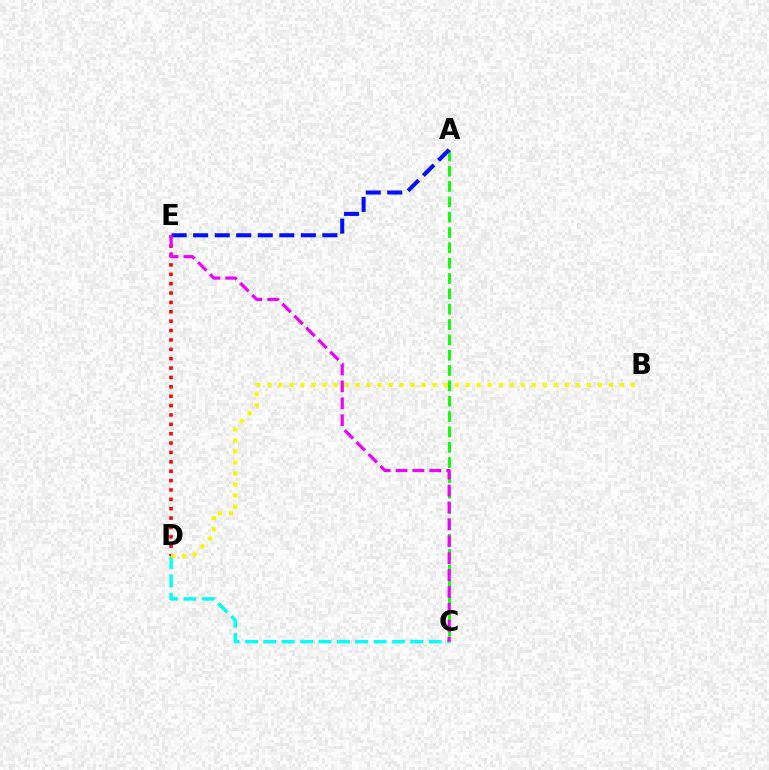{('D', 'E'): [{'color': '#ff0000', 'line_style': 'dotted', 'thickness': 2.55}], ('A', 'C'): [{'color': '#08ff00', 'line_style': 'dashed', 'thickness': 2.08}], ('A', 'E'): [{'color': '#0010ff', 'line_style': 'dashed', 'thickness': 2.93}], ('C', 'D'): [{'color': '#00fff6', 'line_style': 'dashed', 'thickness': 2.5}], ('C', 'E'): [{'color': '#ee00ff', 'line_style': 'dashed', 'thickness': 2.3}], ('B', 'D'): [{'color': '#fcf500', 'line_style': 'dotted', 'thickness': 2.99}]}